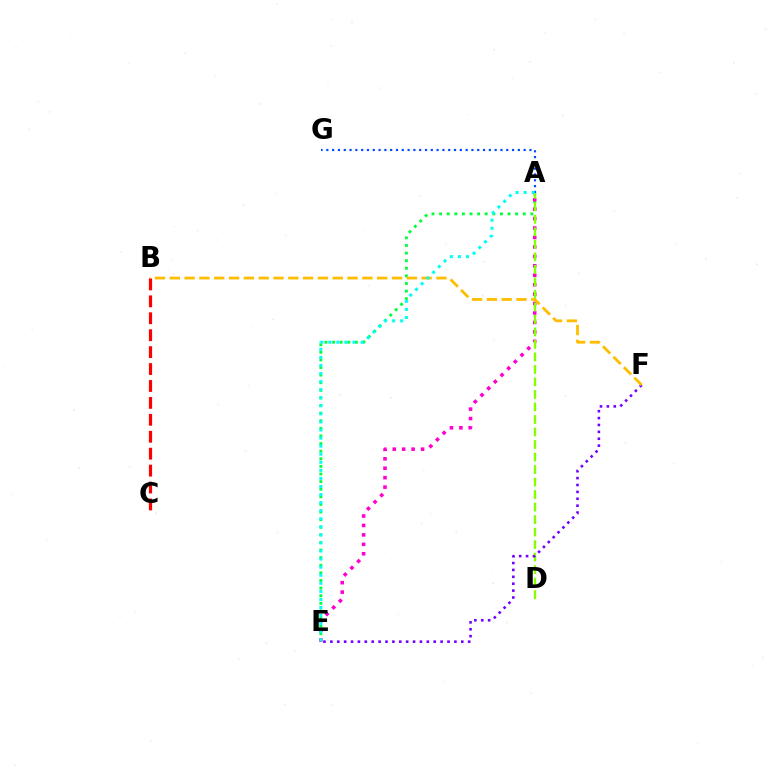{('A', 'E'): [{'color': '#00ff39', 'line_style': 'dotted', 'thickness': 2.07}, {'color': '#ff00cf', 'line_style': 'dotted', 'thickness': 2.56}, {'color': '#00fff6', 'line_style': 'dotted', 'thickness': 2.19}], ('A', 'G'): [{'color': '#004bff', 'line_style': 'dotted', 'thickness': 1.58}], ('A', 'D'): [{'color': '#84ff00', 'line_style': 'dashed', 'thickness': 1.7}], ('E', 'F'): [{'color': '#7200ff', 'line_style': 'dotted', 'thickness': 1.87}], ('B', 'F'): [{'color': '#ffbd00', 'line_style': 'dashed', 'thickness': 2.01}], ('B', 'C'): [{'color': '#ff0000', 'line_style': 'dashed', 'thickness': 2.3}]}